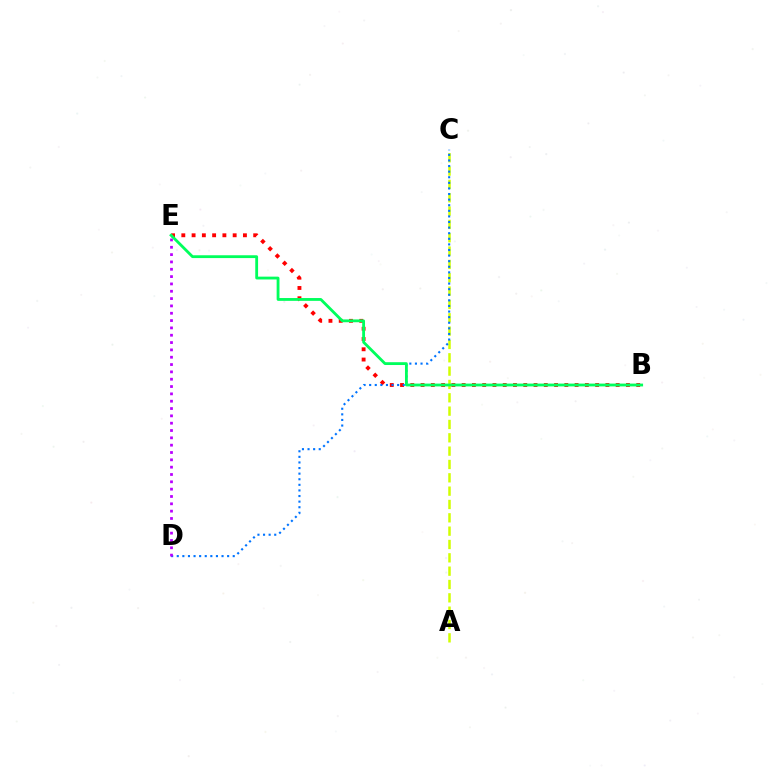{('B', 'E'): [{'color': '#ff0000', 'line_style': 'dotted', 'thickness': 2.79}, {'color': '#00ff5c', 'line_style': 'solid', 'thickness': 2.03}], ('A', 'C'): [{'color': '#d1ff00', 'line_style': 'dashed', 'thickness': 1.81}], ('C', 'D'): [{'color': '#0074ff', 'line_style': 'dotted', 'thickness': 1.52}], ('D', 'E'): [{'color': '#b900ff', 'line_style': 'dotted', 'thickness': 1.99}]}